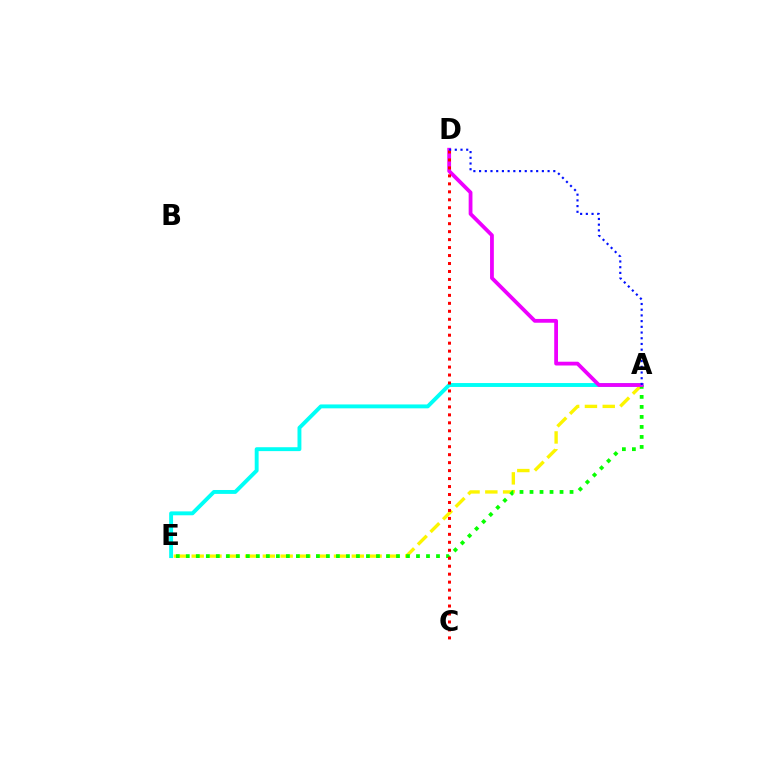{('A', 'E'): [{'color': '#00fff6', 'line_style': 'solid', 'thickness': 2.81}, {'color': '#fcf500', 'line_style': 'dashed', 'thickness': 2.42}, {'color': '#08ff00', 'line_style': 'dotted', 'thickness': 2.72}], ('A', 'D'): [{'color': '#ee00ff', 'line_style': 'solid', 'thickness': 2.73}, {'color': '#0010ff', 'line_style': 'dotted', 'thickness': 1.55}], ('C', 'D'): [{'color': '#ff0000', 'line_style': 'dotted', 'thickness': 2.16}]}